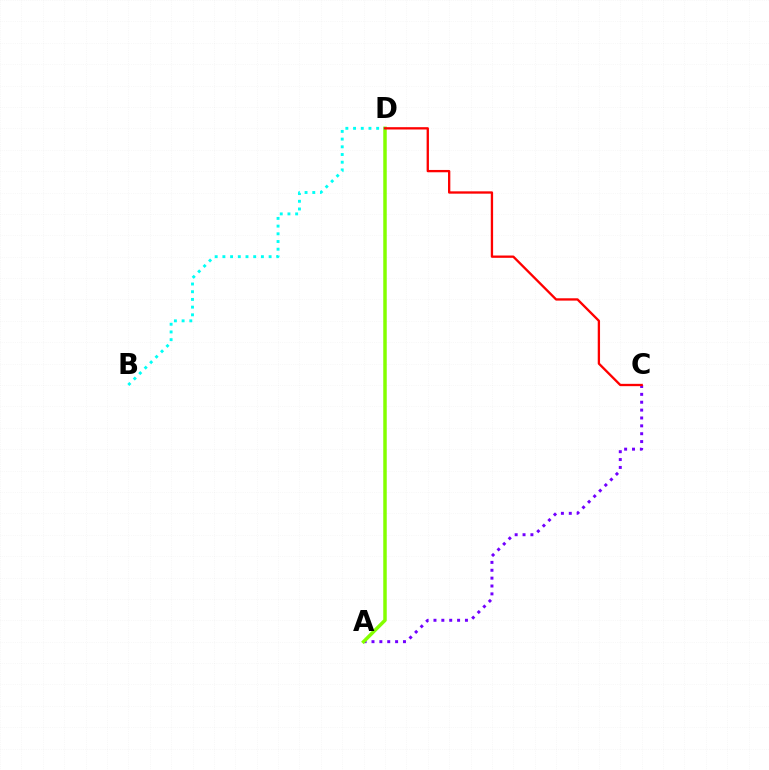{('A', 'C'): [{'color': '#7200ff', 'line_style': 'dotted', 'thickness': 2.14}], ('A', 'D'): [{'color': '#84ff00', 'line_style': 'solid', 'thickness': 2.51}], ('B', 'D'): [{'color': '#00fff6', 'line_style': 'dotted', 'thickness': 2.09}], ('C', 'D'): [{'color': '#ff0000', 'line_style': 'solid', 'thickness': 1.67}]}